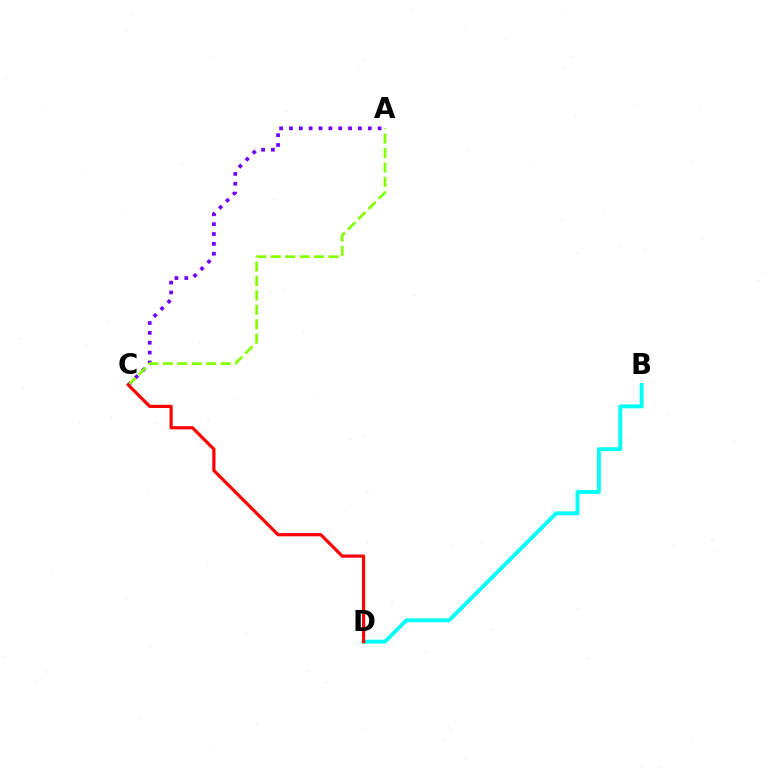{('B', 'D'): [{'color': '#00fff6', 'line_style': 'solid', 'thickness': 2.8}], ('A', 'C'): [{'color': '#7200ff', 'line_style': 'dotted', 'thickness': 2.68}, {'color': '#84ff00', 'line_style': 'dashed', 'thickness': 1.96}], ('C', 'D'): [{'color': '#ff0000', 'line_style': 'solid', 'thickness': 2.29}]}